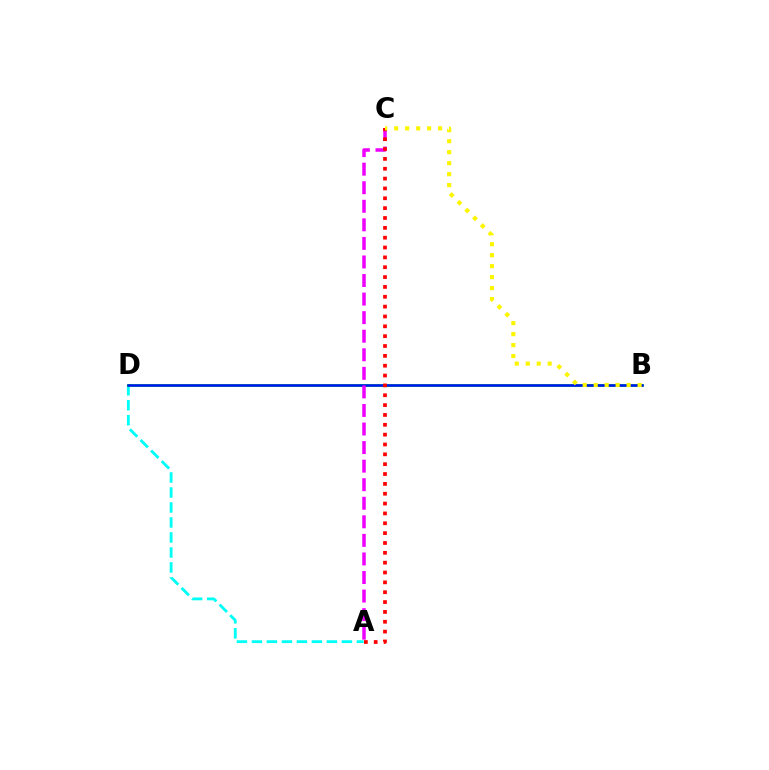{('A', 'D'): [{'color': '#00fff6', 'line_style': 'dashed', 'thickness': 2.04}], ('B', 'D'): [{'color': '#08ff00', 'line_style': 'solid', 'thickness': 1.98}, {'color': '#0010ff', 'line_style': 'solid', 'thickness': 1.81}], ('A', 'C'): [{'color': '#ee00ff', 'line_style': 'dashed', 'thickness': 2.52}, {'color': '#ff0000', 'line_style': 'dotted', 'thickness': 2.68}], ('B', 'C'): [{'color': '#fcf500', 'line_style': 'dotted', 'thickness': 2.98}]}